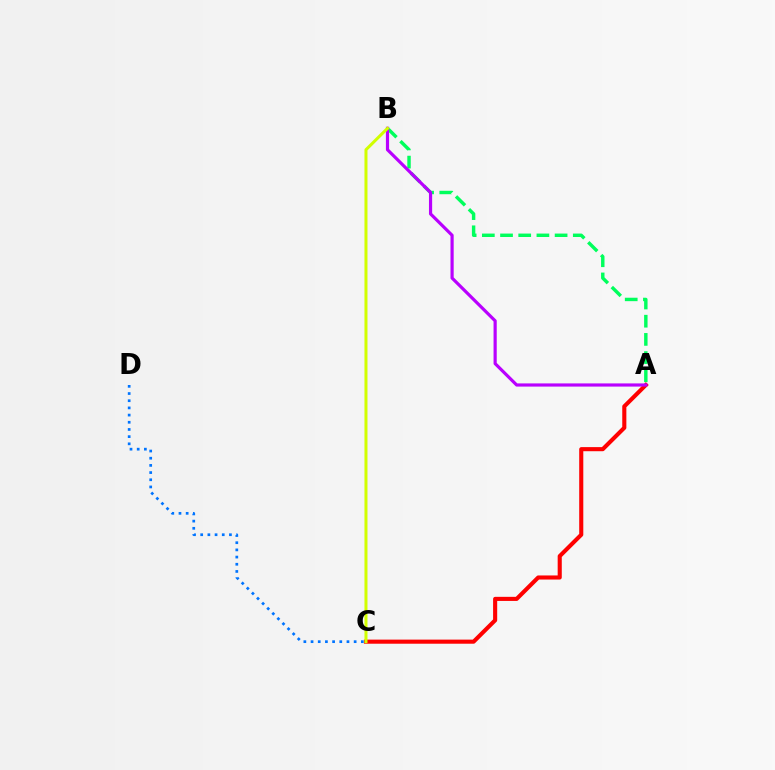{('A', 'C'): [{'color': '#ff0000', 'line_style': 'solid', 'thickness': 2.95}], ('A', 'B'): [{'color': '#00ff5c', 'line_style': 'dashed', 'thickness': 2.47}, {'color': '#b900ff', 'line_style': 'solid', 'thickness': 2.29}], ('C', 'D'): [{'color': '#0074ff', 'line_style': 'dotted', 'thickness': 1.95}], ('B', 'C'): [{'color': '#d1ff00', 'line_style': 'solid', 'thickness': 2.17}]}